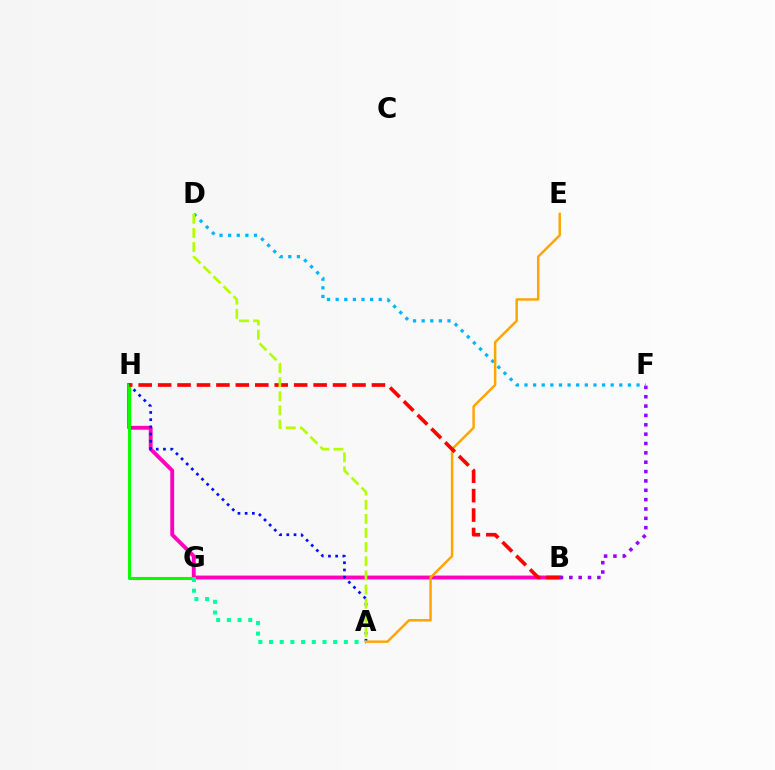{('B', 'H'): [{'color': '#ff00bd', 'line_style': 'solid', 'thickness': 2.78}, {'color': '#ff0000', 'line_style': 'dashed', 'thickness': 2.64}], ('B', 'F'): [{'color': '#9b00ff', 'line_style': 'dotted', 'thickness': 2.54}], ('A', 'H'): [{'color': '#0010ff', 'line_style': 'dotted', 'thickness': 1.96}], ('G', 'H'): [{'color': '#08ff00', 'line_style': 'solid', 'thickness': 2.22}], ('D', 'F'): [{'color': '#00b5ff', 'line_style': 'dotted', 'thickness': 2.34}], ('A', 'E'): [{'color': '#ffa500', 'line_style': 'solid', 'thickness': 1.78}], ('A', 'G'): [{'color': '#00ff9d', 'line_style': 'dotted', 'thickness': 2.91}], ('A', 'D'): [{'color': '#b3ff00', 'line_style': 'dashed', 'thickness': 1.92}]}